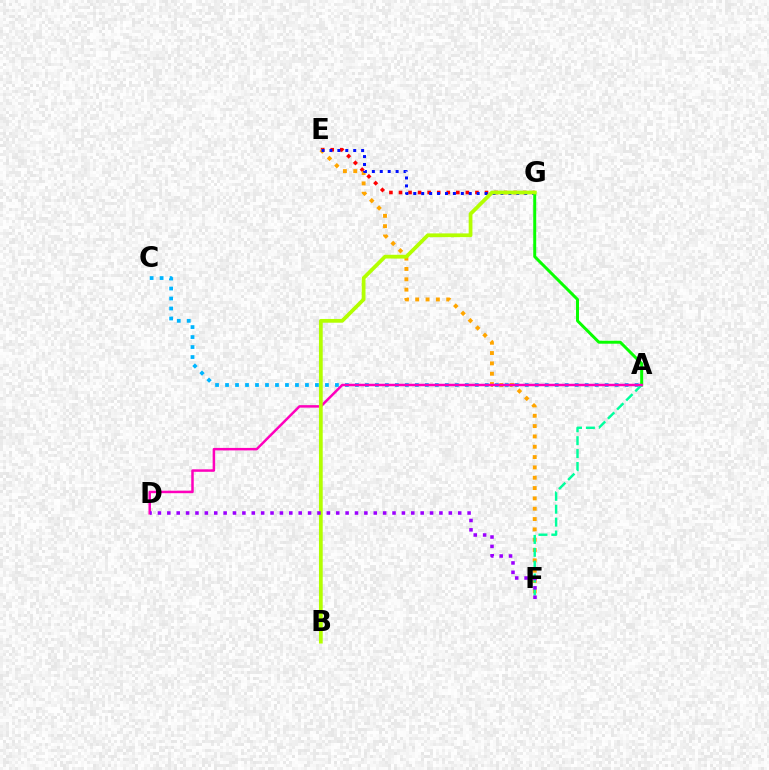{('E', 'G'): [{'color': '#ff0000', 'line_style': 'dotted', 'thickness': 2.6}, {'color': '#0010ff', 'line_style': 'dotted', 'thickness': 2.15}], ('A', 'C'): [{'color': '#00b5ff', 'line_style': 'dotted', 'thickness': 2.71}], ('E', 'F'): [{'color': '#ffa500', 'line_style': 'dotted', 'thickness': 2.81}], ('A', 'G'): [{'color': '#08ff00', 'line_style': 'solid', 'thickness': 2.14}], ('A', 'F'): [{'color': '#00ff9d', 'line_style': 'dashed', 'thickness': 1.75}], ('A', 'D'): [{'color': '#ff00bd', 'line_style': 'solid', 'thickness': 1.8}], ('B', 'G'): [{'color': '#b3ff00', 'line_style': 'solid', 'thickness': 2.7}], ('D', 'F'): [{'color': '#9b00ff', 'line_style': 'dotted', 'thickness': 2.55}]}